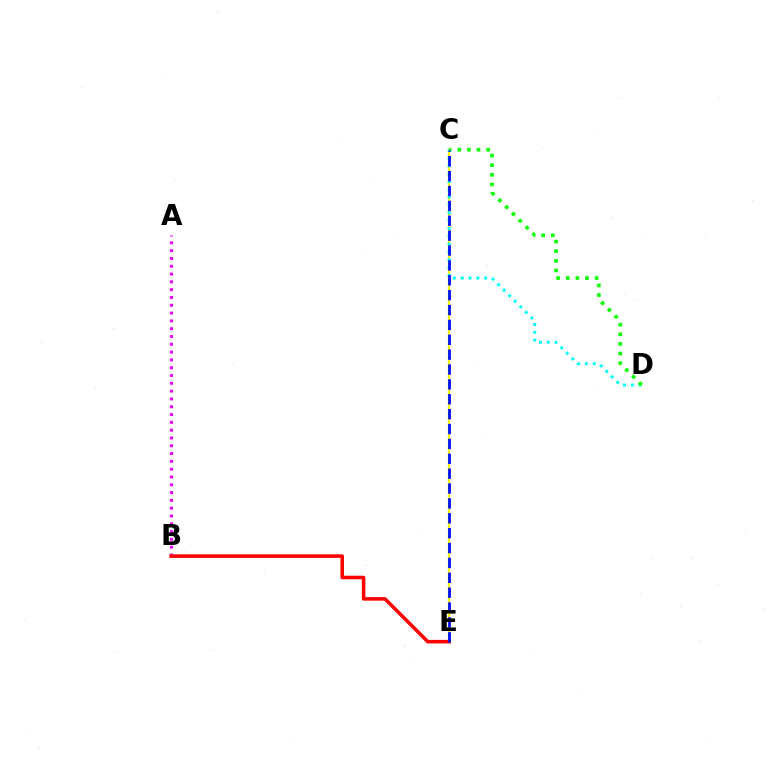{('C', 'E'): [{'color': '#fcf500', 'line_style': 'solid', 'thickness': 1.64}, {'color': '#0010ff', 'line_style': 'dashed', 'thickness': 2.02}], ('A', 'B'): [{'color': '#ee00ff', 'line_style': 'dotted', 'thickness': 2.12}], ('B', 'E'): [{'color': '#ff0000', 'line_style': 'solid', 'thickness': 2.55}], ('C', 'D'): [{'color': '#00fff6', 'line_style': 'dotted', 'thickness': 2.13}, {'color': '#08ff00', 'line_style': 'dotted', 'thickness': 2.62}]}